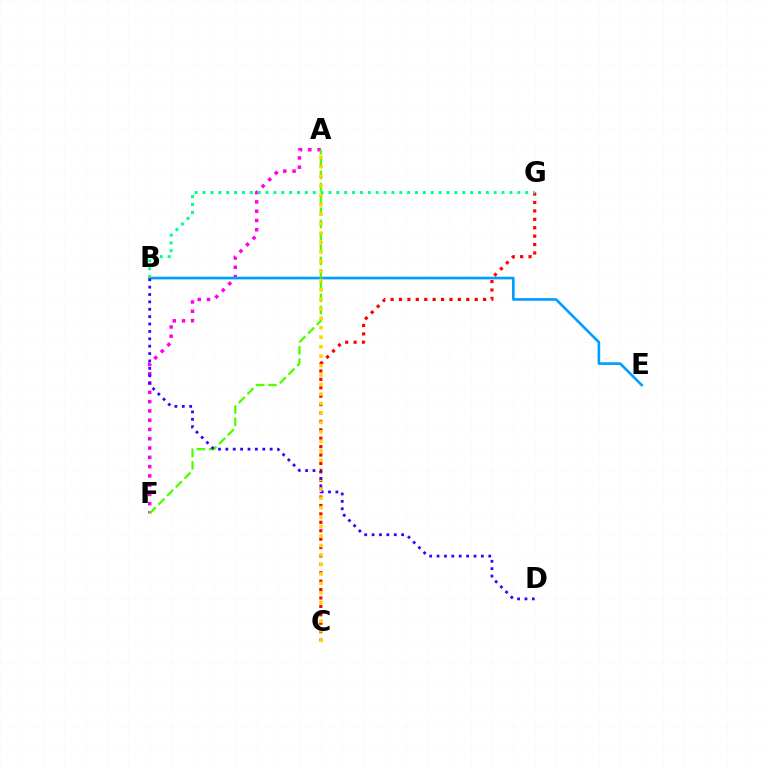{('A', 'F'): [{'color': '#ff00ed', 'line_style': 'dotted', 'thickness': 2.52}, {'color': '#4fff00', 'line_style': 'dashed', 'thickness': 1.67}], ('B', 'E'): [{'color': '#009eff', 'line_style': 'solid', 'thickness': 1.91}], ('C', 'G'): [{'color': '#ff0000', 'line_style': 'dotted', 'thickness': 2.28}], ('A', 'C'): [{'color': '#ffd500', 'line_style': 'dotted', 'thickness': 2.57}], ('B', 'D'): [{'color': '#3700ff', 'line_style': 'dotted', 'thickness': 2.01}], ('B', 'G'): [{'color': '#00ff86', 'line_style': 'dotted', 'thickness': 2.14}]}